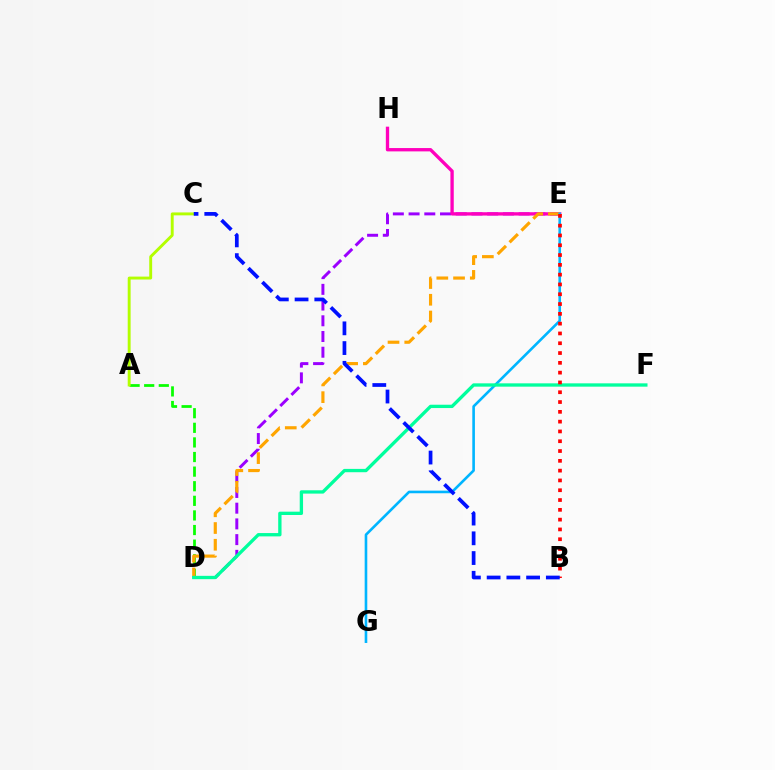{('A', 'D'): [{'color': '#08ff00', 'line_style': 'dashed', 'thickness': 1.98}], ('D', 'E'): [{'color': '#9b00ff', 'line_style': 'dashed', 'thickness': 2.14}, {'color': '#ffa500', 'line_style': 'dashed', 'thickness': 2.27}], ('A', 'C'): [{'color': '#b3ff00', 'line_style': 'solid', 'thickness': 2.09}], ('E', 'H'): [{'color': '#ff00bd', 'line_style': 'solid', 'thickness': 2.4}], ('E', 'G'): [{'color': '#00b5ff', 'line_style': 'solid', 'thickness': 1.88}], ('D', 'F'): [{'color': '#00ff9d', 'line_style': 'solid', 'thickness': 2.39}], ('B', 'E'): [{'color': '#ff0000', 'line_style': 'dotted', 'thickness': 2.66}], ('B', 'C'): [{'color': '#0010ff', 'line_style': 'dashed', 'thickness': 2.68}]}